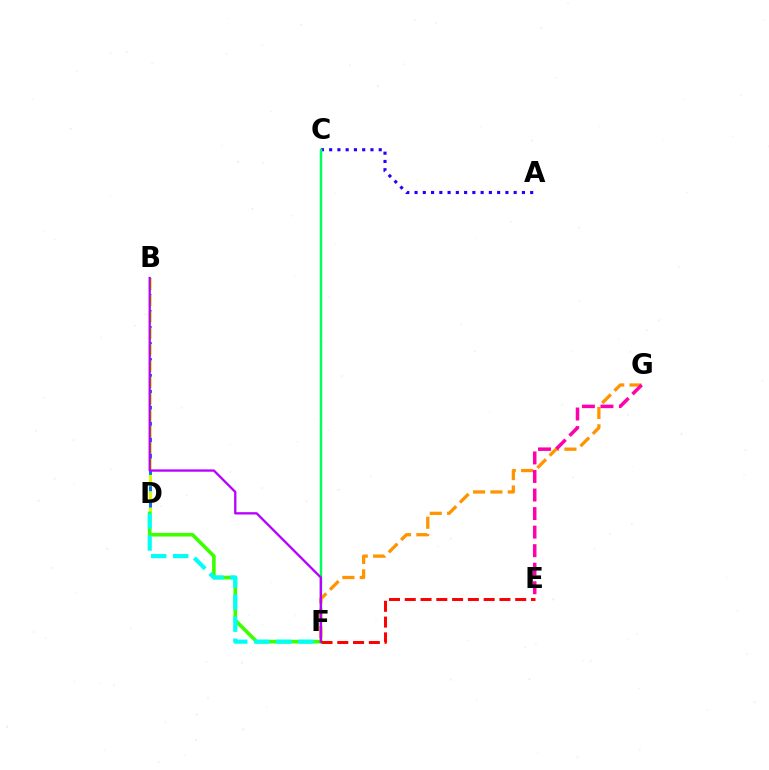{('A', 'C'): [{'color': '#2500ff', 'line_style': 'dotted', 'thickness': 2.24}], ('C', 'F'): [{'color': '#00ff5c', 'line_style': 'solid', 'thickness': 1.78}], ('B', 'D'): [{'color': '#0074ff', 'line_style': 'dashed', 'thickness': 2.16}, {'color': '#d1ff00', 'line_style': 'dashed', 'thickness': 2.22}], ('D', 'F'): [{'color': '#3dff00', 'line_style': 'solid', 'thickness': 2.6}, {'color': '#00fff6', 'line_style': 'dashed', 'thickness': 2.99}], ('F', 'G'): [{'color': '#ff9400', 'line_style': 'dashed', 'thickness': 2.36}], ('B', 'F'): [{'color': '#b900ff', 'line_style': 'solid', 'thickness': 1.66}], ('E', 'G'): [{'color': '#ff00ac', 'line_style': 'dashed', 'thickness': 2.52}], ('E', 'F'): [{'color': '#ff0000', 'line_style': 'dashed', 'thickness': 2.14}]}